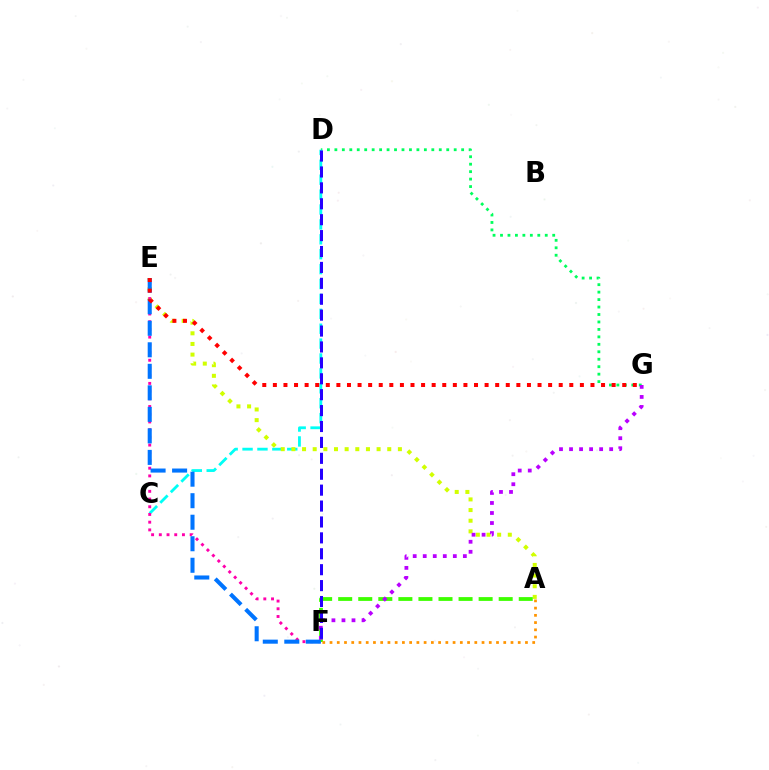{('D', 'G'): [{'color': '#00ff5c', 'line_style': 'dotted', 'thickness': 2.03}], ('C', 'D'): [{'color': '#00fff6', 'line_style': 'dashed', 'thickness': 2.02}], ('A', 'E'): [{'color': '#d1ff00', 'line_style': 'dotted', 'thickness': 2.89}], ('E', 'F'): [{'color': '#ff00ac', 'line_style': 'dotted', 'thickness': 2.09}, {'color': '#0074ff', 'line_style': 'dashed', 'thickness': 2.92}], ('A', 'F'): [{'color': '#3dff00', 'line_style': 'dashed', 'thickness': 2.73}, {'color': '#ff9400', 'line_style': 'dotted', 'thickness': 1.97}], ('F', 'G'): [{'color': '#b900ff', 'line_style': 'dotted', 'thickness': 2.73}], ('E', 'G'): [{'color': '#ff0000', 'line_style': 'dotted', 'thickness': 2.88}], ('D', 'F'): [{'color': '#2500ff', 'line_style': 'dashed', 'thickness': 2.16}]}